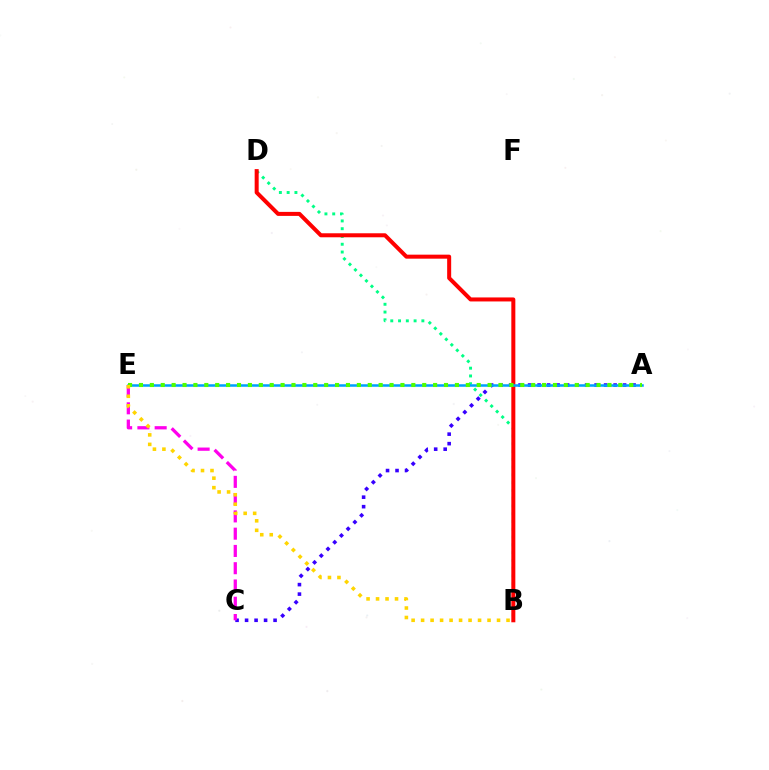{('A', 'C'): [{'color': '#3700ff', 'line_style': 'dotted', 'thickness': 2.58}], ('B', 'D'): [{'color': '#00ff86', 'line_style': 'dotted', 'thickness': 2.11}, {'color': '#ff0000', 'line_style': 'solid', 'thickness': 2.89}], ('C', 'E'): [{'color': '#ff00ed', 'line_style': 'dashed', 'thickness': 2.35}], ('A', 'E'): [{'color': '#009eff', 'line_style': 'solid', 'thickness': 1.8}, {'color': '#4fff00', 'line_style': 'dotted', 'thickness': 2.96}], ('B', 'E'): [{'color': '#ffd500', 'line_style': 'dotted', 'thickness': 2.58}]}